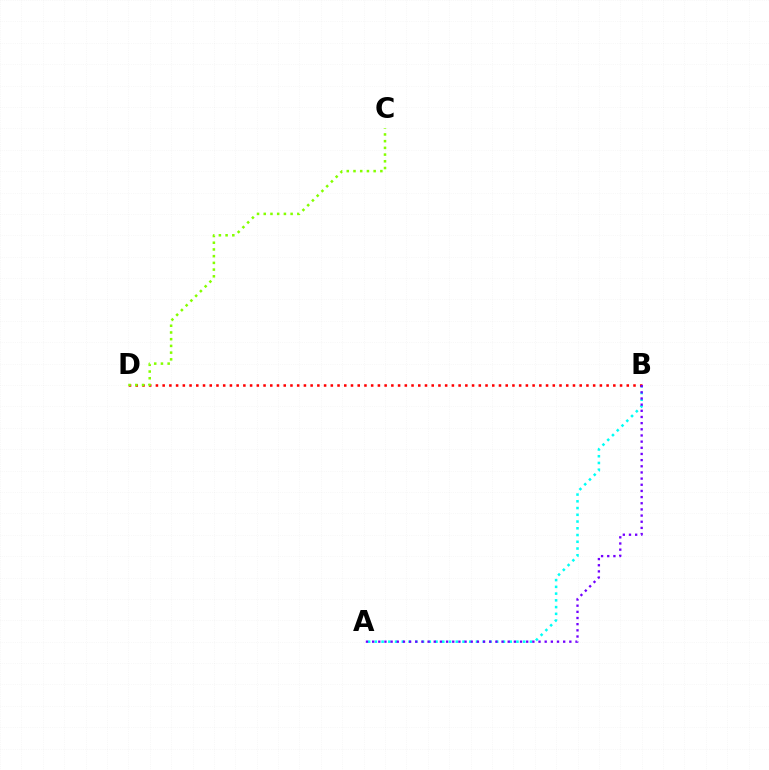{('A', 'B'): [{'color': '#00fff6', 'line_style': 'dotted', 'thickness': 1.83}, {'color': '#7200ff', 'line_style': 'dotted', 'thickness': 1.67}], ('B', 'D'): [{'color': '#ff0000', 'line_style': 'dotted', 'thickness': 1.83}], ('C', 'D'): [{'color': '#84ff00', 'line_style': 'dotted', 'thickness': 1.82}]}